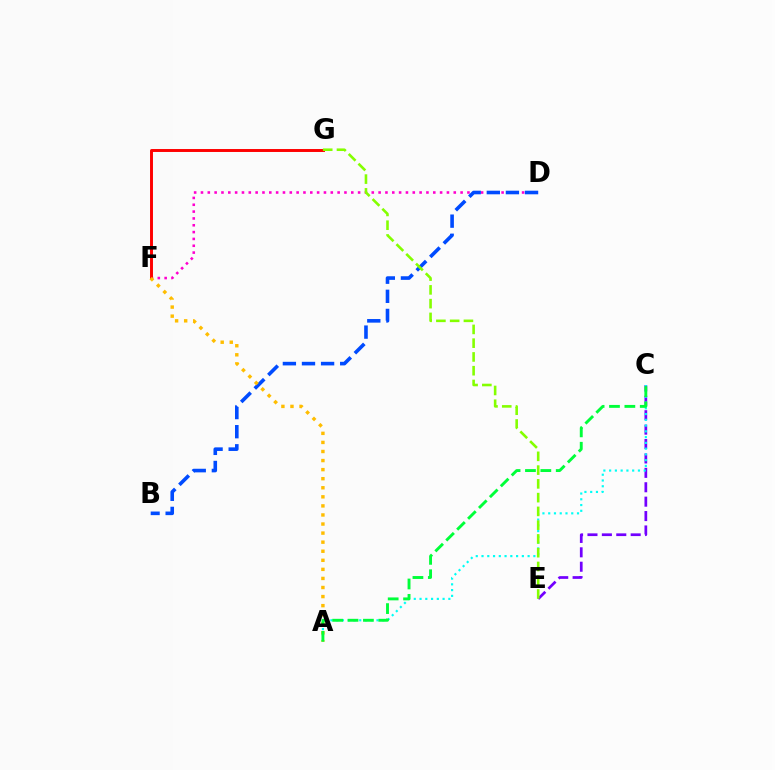{('D', 'F'): [{'color': '#ff00cf', 'line_style': 'dotted', 'thickness': 1.86}], ('B', 'D'): [{'color': '#004bff', 'line_style': 'dashed', 'thickness': 2.6}], ('C', 'E'): [{'color': '#7200ff', 'line_style': 'dashed', 'thickness': 1.96}], ('A', 'C'): [{'color': '#00fff6', 'line_style': 'dotted', 'thickness': 1.57}, {'color': '#00ff39', 'line_style': 'dashed', 'thickness': 2.09}], ('F', 'G'): [{'color': '#ff0000', 'line_style': 'solid', 'thickness': 2.11}], ('A', 'F'): [{'color': '#ffbd00', 'line_style': 'dotted', 'thickness': 2.46}], ('E', 'G'): [{'color': '#84ff00', 'line_style': 'dashed', 'thickness': 1.87}]}